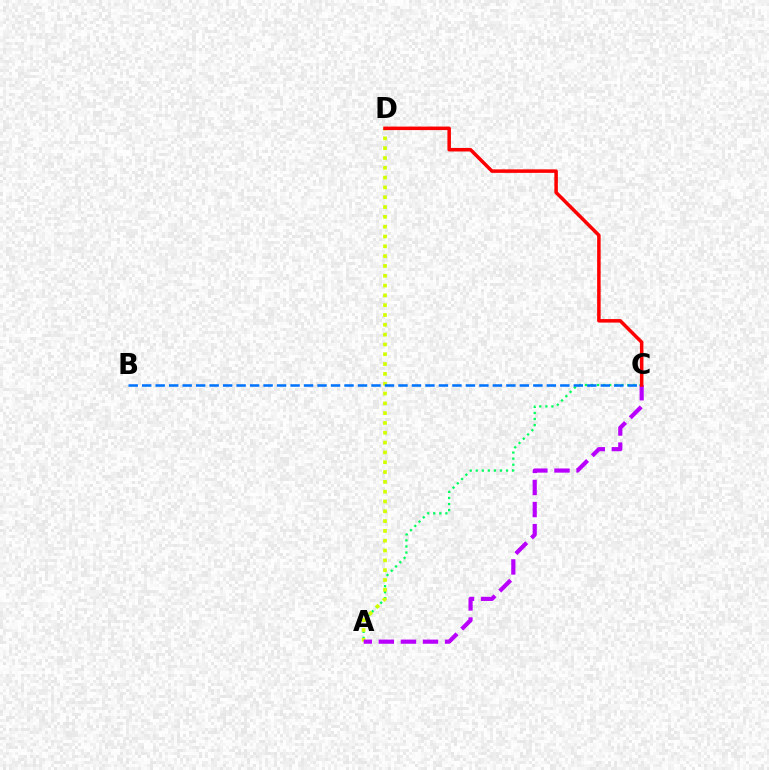{('A', 'C'): [{'color': '#00ff5c', 'line_style': 'dotted', 'thickness': 1.65}, {'color': '#b900ff', 'line_style': 'dashed', 'thickness': 3.0}], ('A', 'D'): [{'color': '#d1ff00', 'line_style': 'dotted', 'thickness': 2.67}], ('B', 'C'): [{'color': '#0074ff', 'line_style': 'dashed', 'thickness': 1.83}], ('C', 'D'): [{'color': '#ff0000', 'line_style': 'solid', 'thickness': 2.53}]}